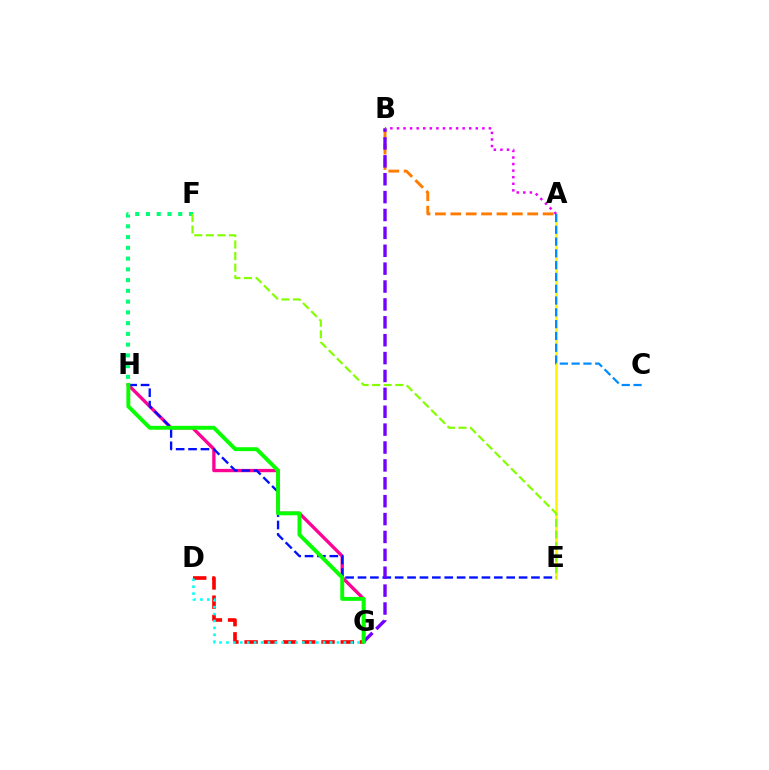{('G', 'H'): [{'color': '#ff0094', 'line_style': 'solid', 'thickness': 2.39}, {'color': '#08ff00', 'line_style': 'solid', 'thickness': 2.81}], ('A', 'E'): [{'color': '#fcf500', 'line_style': 'solid', 'thickness': 1.84}], ('A', 'B'): [{'color': '#ff7c00', 'line_style': 'dashed', 'thickness': 2.09}, {'color': '#ee00ff', 'line_style': 'dotted', 'thickness': 1.78}], ('E', 'H'): [{'color': '#0010ff', 'line_style': 'dashed', 'thickness': 1.68}], ('F', 'H'): [{'color': '#00ff74', 'line_style': 'dotted', 'thickness': 2.92}], ('E', 'F'): [{'color': '#84ff00', 'line_style': 'dashed', 'thickness': 1.57}], ('A', 'C'): [{'color': '#008cff', 'line_style': 'dashed', 'thickness': 1.6}], ('B', 'G'): [{'color': '#7200ff', 'line_style': 'dashed', 'thickness': 2.43}], ('D', 'G'): [{'color': '#ff0000', 'line_style': 'dashed', 'thickness': 2.61}, {'color': '#00fff6', 'line_style': 'dotted', 'thickness': 1.88}]}